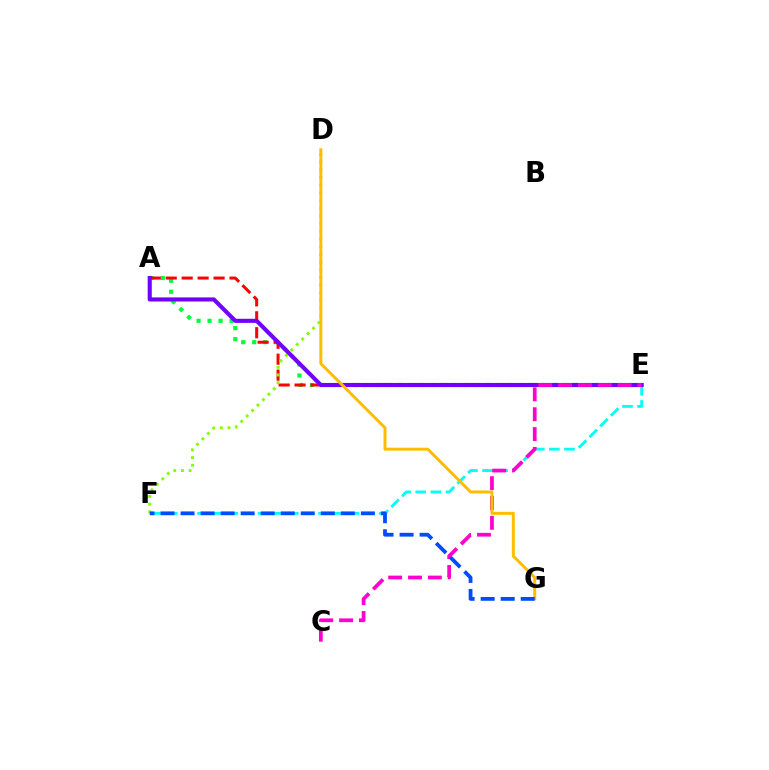{('E', 'F'): [{'color': '#00fff6', 'line_style': 'dashed', 'thickness': 2.06}], ('A', 'E'): [{'color': '#00ff39', 'line_style': 'dotted', 'thickness': 2.99}, {'color': '#ff0000', 'line_style': 'dashed', 'thickness': 2.17}, {'color': '#7200ff', 'line_style': 'solid', 'thickness': 2.95}], ('D', 'F'): [{'color': '#84ff00', 'line_style': 'dotted', 'thickness': 2.09}], ('C', 'E'): [{'color': '#ff00cf', 'line_style': 'dashed', 'thickness': 2.7}], ('D', 'G'): [{'color': '#ffbd00', 'line_style': 'solid', 'thickness': 2.15}], ('F', 'G'): [{'color': '#004bff', 'line_style': 'dashed', 'thickness': 2.72}]}